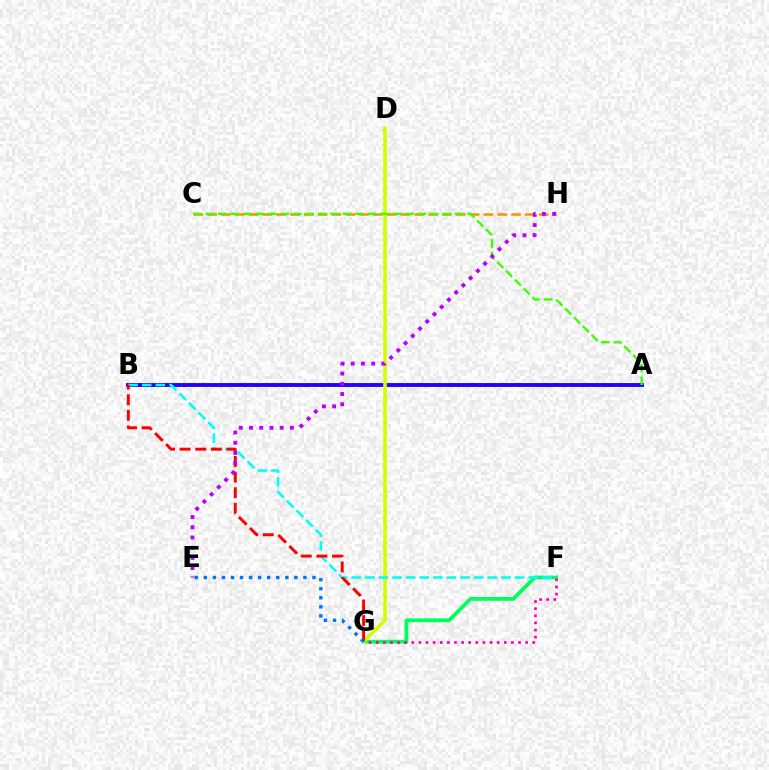{('C', 'H'): [{'color': '#ff9400', 'line_style': 'dashed', 'thickness': 1.88}], ('A', 'B'): [{'color': '#2500ff', 'line_style': 'solid', 'thickness': 2.8}], ('F', 'G'): [{'color': '#00ff5c', 'line_style': 'solid', 'thickness': 2.73}, {'color': '#ff00ac', 'line_style': 'dotted', 'thickness': 1.93}], ('D', 'G'): [{'color': '#d1ff00', 'line_style': 'solid', 'thickness': 2.58}], ('B', 'F'): [{'color': '#00fff6', 'line_style': 'dashed', 'thickness': 1.85}], ('B', 'G'): [{'color': '#ff0000', 'line_style': 'dashed', 'thickness': 2.12}], ('A', 'C'): [{'color': '#3dff00', 'line_style': 'dashed', 'thickness': 1.69}], ('E', 'G'): [{'color': '#0074ff', 'line_style': 'dotted', 'thickness': 2.46}], ('E', 'H'): [{'color': '#b900ff', 'line_style': 'dotted', 'thickness': 2.78}]}